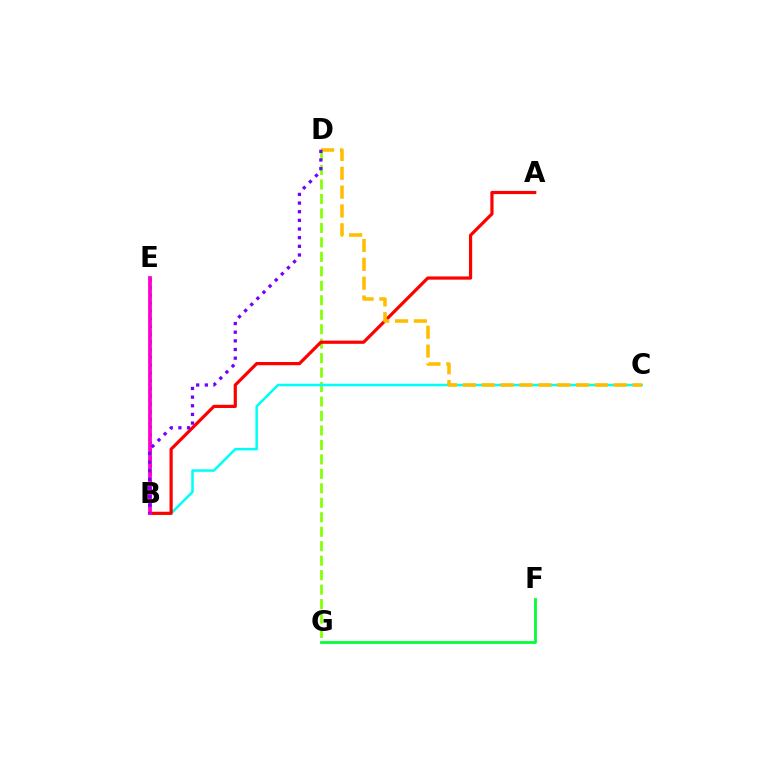{('D', 'G'): [{'color': '#84ff00', 'line_style': 'dashed', 'thickness': 1.97}], ('B', 'C'): [{'color': '#00fff6', 'line_style': 'solid', 'thickness': 1.81}], ('A', 'B'): [{'color': '#ff0000', 'line_style': 'solid', 'thickness': 2.31}], ('B', 'E'): [{'color': '#004bff', 'line_style': 'dotted', 'thickness': 2.11}, {'color': '#ff00cf', 'line_style': 'solid', 'thickness': 2.7}], ('C', 'D'): [{'color': '#ffbd00', 'line_style': 'dashed', 'thickness': 2.56}], ('F', 'G'): [{'color': '#00ff39', 'line_style': 'solid', 'thickness': 2.01}], ('B', 'D'): [{'color': '#7200ff', 'line_style': 'dotted', 'thickness': 2.35}]}